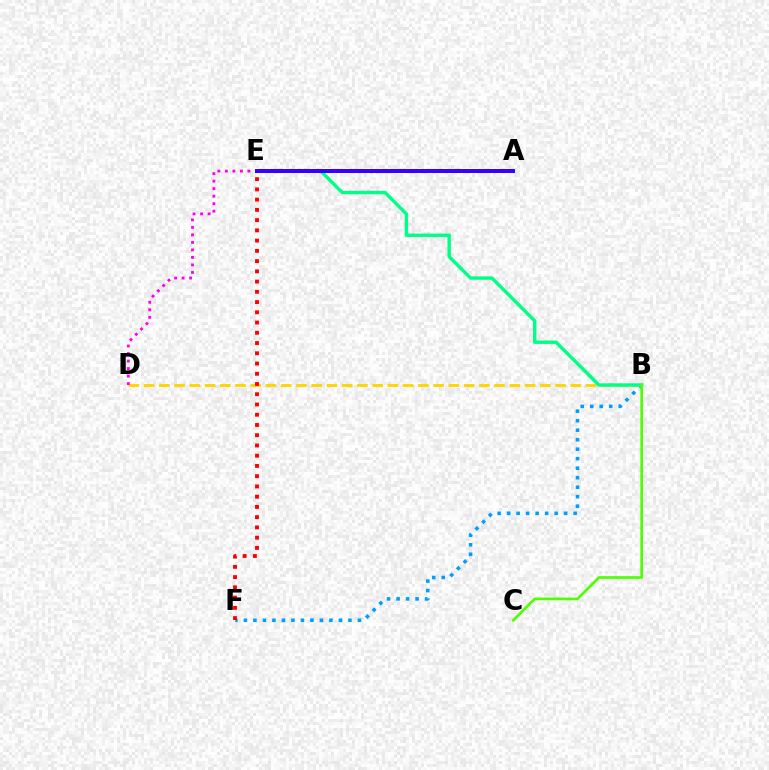{('B', 'F'): [{'color': '#009eff', 'line_style': 'dotted', 'thickness': 2.58}], ('B', 'D'): [{'color': '#ffd500', 'line_style': 'dashed', 'thickness': 2.07}], ('B', 'E'): [{'color': '#00ff86', 'line_style': 'solid', 'thickness': 2.45}], ('E', 'F'): [{'color': '#ff0000', 'line_style': 'dotted', 'thickness': 2.78}], ('B', 'C'): [{'color': '#4fff00', 'line_style': 'solid', 'thickness': 1.91}], ('D', 'E'): [{'color': '#ff00ed', 'line_style': 'dotted', 'thickness': 2.04}], ('A', 'E'): [{'color': '#3700ff', 'line_style': 'solid', 'thickness': 2.87}]}